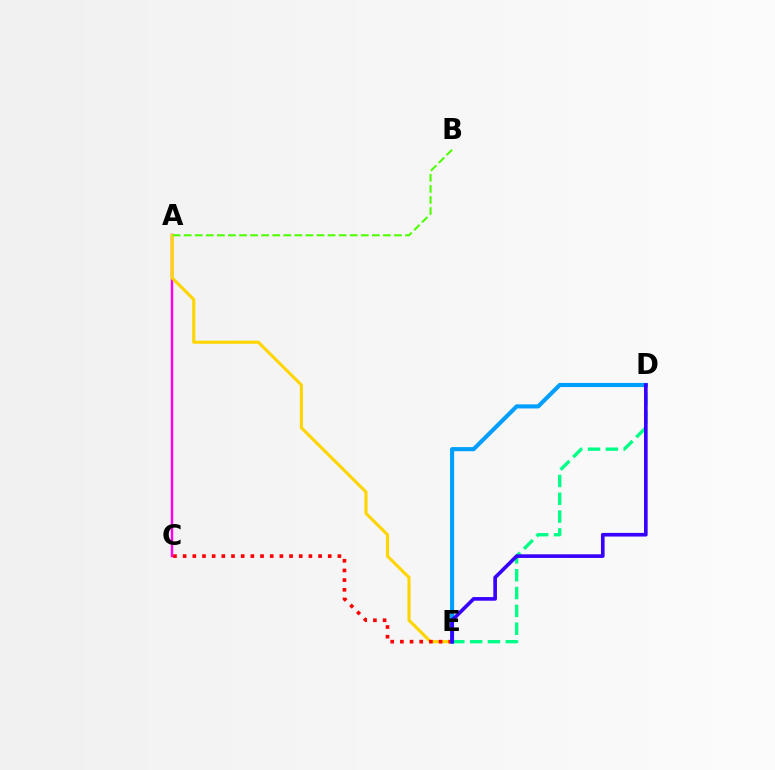{('A', 'C'): [{'color': '#ff00ed', 'line_style': 'solid', 'thickness': 1.76}], ('A', 'E'): [{'color': '#ffd500', 'line_style': 'solid', 'thickness': 2.24}], ('A', 'B'): [{'color': '#4fff00', 'line_style': 'dashed', 'thickness': 1.5}], ('C', 'E'): [{'color': '#ff0000', 'line_style': 'dotted', 'thickness': 2.63}], ('D', 'E'): [{'color': '#00ff86', 'line_style': 'dashed', 'thickness': 2.42}, {'color': '#009eff', 'line_style': 'solid', 'thickness': 2.97}, {'color': '#3700ff', 'line_style': 'solid', 'thickness': 2.62}]}